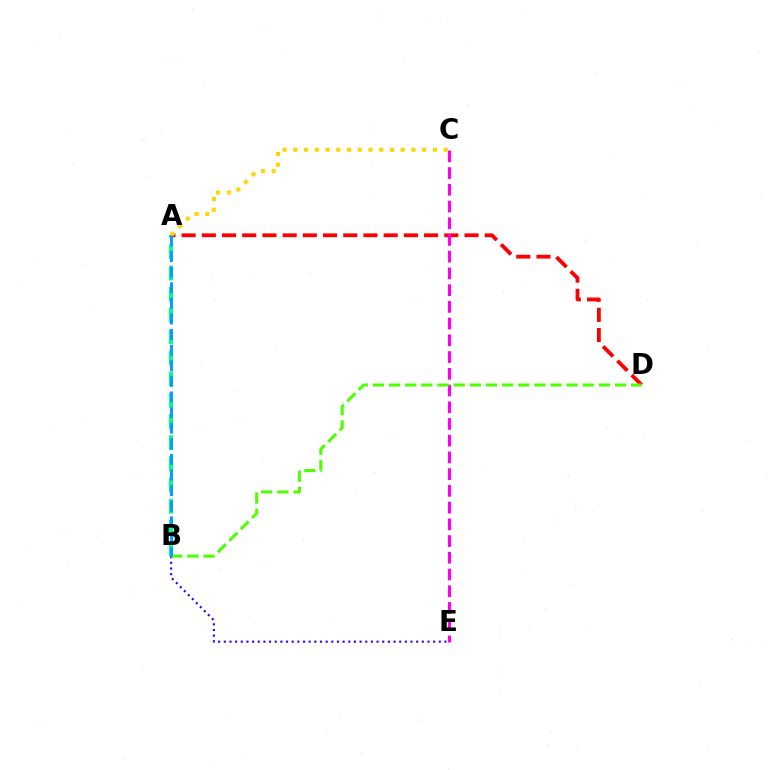{('A', 'D'): [{'color': '#ff0000', 'line_style': 'dashed', 'thickness': 2.75}], ('A', 'B'): [{'color': '#00ff86', 'line_style': 'dashed', 'thickness': 2.88}, {'color': '#009eff', 'line_style': 'dashed', 'thickness': 2.12}], ('B', 'E'): [{'color': '#3700ff', 'line_style': 'dotted', 'thickness': 1.54}], ('C', 'E'): [{'color': '#ff00ed', 'line_style': 'dashed', 'thickness': 2.27}], ('B', 'D'): [{'color': '#4fff00', 'line_style': 'dashed', 'thickness': 2.19}], ('A', 'C'): [{'color': '#ffd500', 'line_style': 'dotted', 'thickness': 2.92}]}